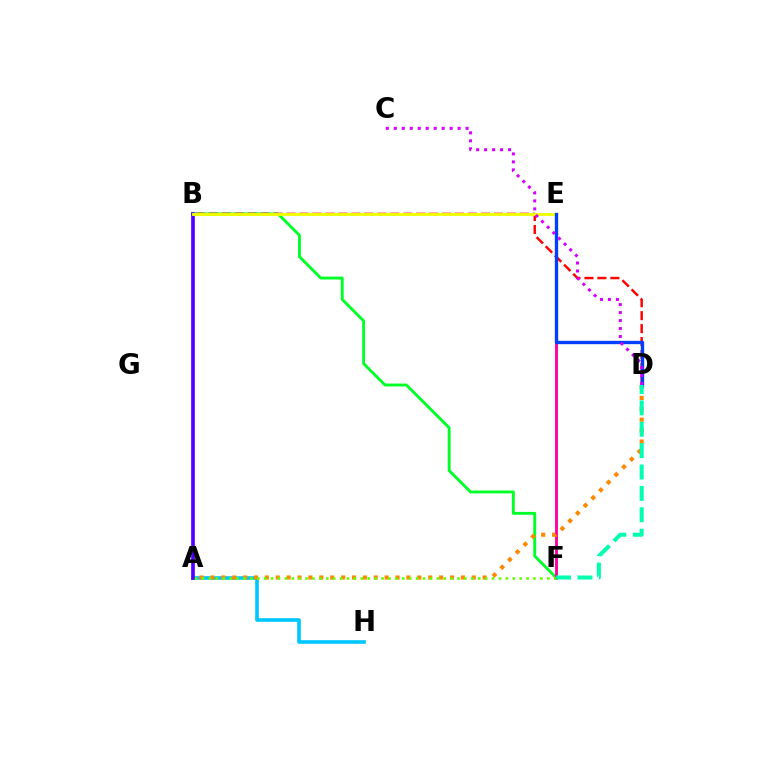{('A', 'H'): [{'color': '#00c7ff', 'line_style': 'solid', 'thickness': 2.62}], ('B', 'F'): [{'color': '#00ff27', 'line_style': 'solid', 'thickness': 2.08}], ('E', 'F'): [{'color': '#ff00a0', 'line_style': 'solid', 'thickness': 2.08}], ('A', 'D'): [{'color': '#ff8800', 'line_style': 'dotted', 'thickness': 2.96}], ('A', 'B'): [{'color': '#4f00ff', 'line_style': 'solid', 'thickness': 2.64}], ('B', 'D'): [{'color': '#ff0000', 'line_style': 'dashed', 'thickness': 1.76}], ('A', 'F'): [{'color': '#66ff00', 'line_style': 'dotted', 'thickness': 1.88}], ('B', 'E'): [{'color': '#eeff00', 'line_style': 'solid', 'thickness': 2.07}], ('D', 'E'): [{'color': '#003fff', 'line_style': 'solid', 'thickness': 2.4}], ('C', 'D'): [{'color': '#d600ff', 'line_style': 'dotted', 'thickness': 2.17}], ('D', 'F'): [{'color': '#00ffaf', 'line_style': 'dashed', 'thickness': 2.9}]}